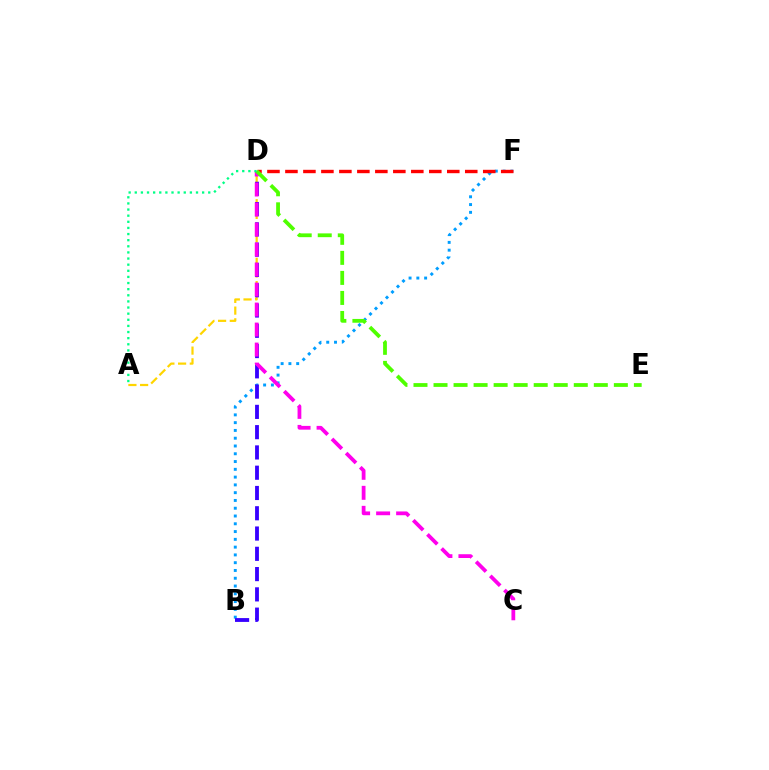{('B', 'F'): [{'color': '#009eff', 'line_style': 'dotted', 'thickness': 2.11}], ('A', 'D'): [{'color': '#ffd500', 'line_style': 'dashed', 'thickness': 1.59}, {'color': '#00ff86', 'line_style': 'dotted', 'thickness': 1.66}], ('B', 'D'): [{'color': '#3700ff', 'line_style': 'dashed', 'thickness': 2.75}], ('C', 'D'): [{'color': '#ff00ed', 'line_style': 'dashed', 'thickness': 2.72}], ('D', 'F'): [{'color': '#ff0000', 'line_style': 'dashed', 'thickness': 2.44}], ('D', 'E'): [{'color': '#4fff00', 'line_style': 'dashed', 'thickness': 2.72}]}